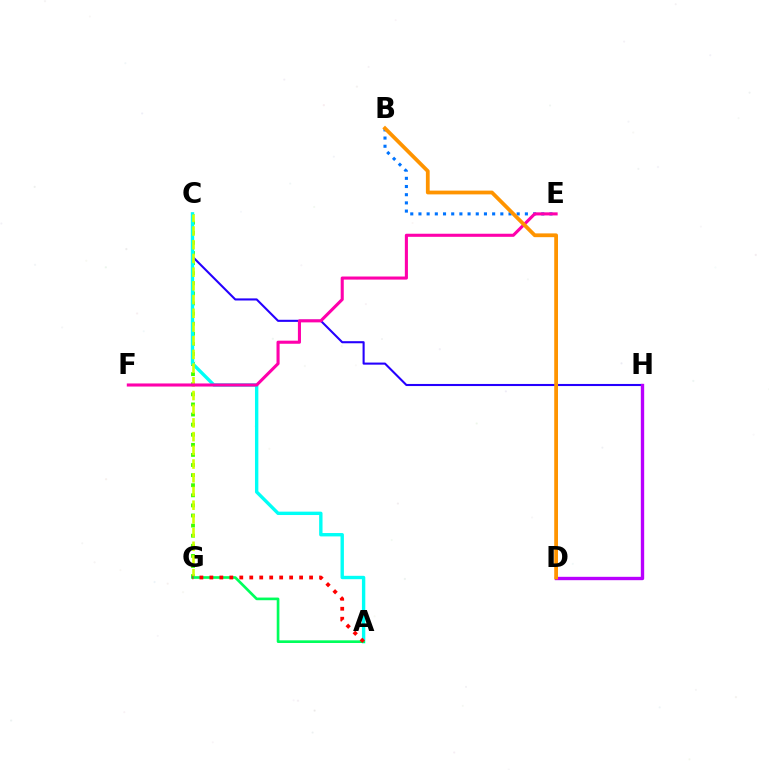{('C', 'H'): [{'color': '#2500ff', 'line_style': 'solid', 'thickness': 1.51}], ('C', 'G'): [{'color': '#3dff00', 'line_style': 'dotted', 'thickness': 2.74}, {'color': '#d1ff00', 'line_style': 'dashed', 'thickness': 1.86}], ('B', 'E'): [{'color': '#0074ff', 'line_style': 'dotted', 'thickness': 2.22}], ('A', 'C'): [{'color': '#00fff6', 'line_style': 'solid', 'thickness': 2.43}], ('A', 'G'): [{'color': '#00ff5c', 'line_style': 'solid', 'thickness': 1.92}, {'color': '#ff0000', 'line_style': 'dotted', 'thickness': 2.71}], ('E', 'F'): [{'color': '#ff00ac', 'line_style': 'solid', 'thickness': 2.22}], ('D', 'H'): [{'color': '#b900ff', 'line_style': 'solid', 'thickness': 2.42}], ('B', 'D'): [{'color': '#ff9400', 'line_style': 'solid', 'thickness': 2.72}]}